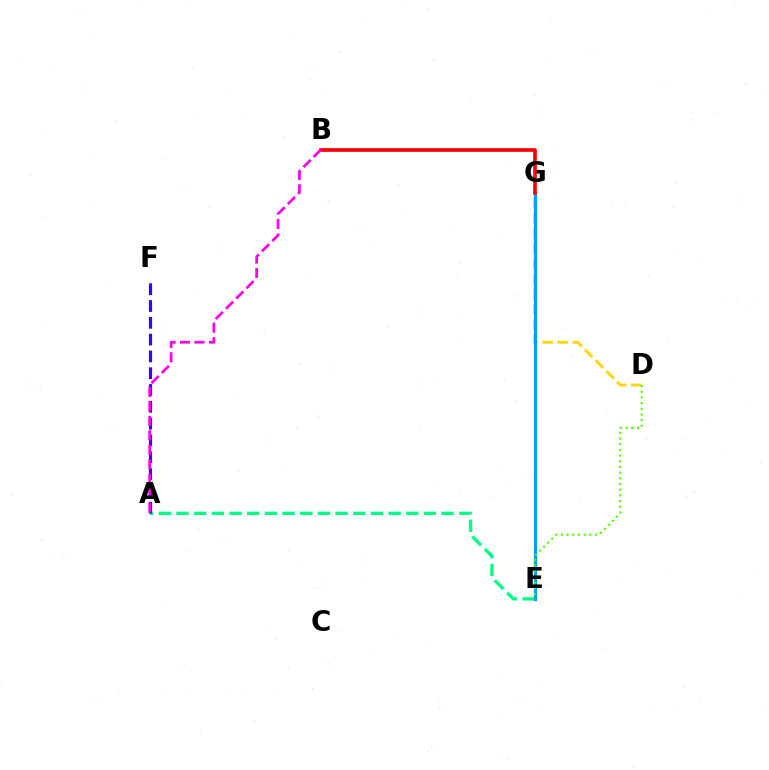{('A', 'E'): [{'color': '#00ff86', 'line_style': 'dashed', 'thickness': 2.4}], ('D', 'G'): [{'color': '#ffd500', 'line_style': 'dashed', 'thickness': 2.07}], ('E', 'G'): [{'color': '#009eff', 'line_style': 'solid', 'thickness': 2.29}], ('A', 'F'): [{'color': '#3700ff', 'line_style': 'dashed', 'thickness': 2.28}], ('B', 'G'): [{'color': '#ff0000', 'line_style': 'solid', 'thickness': 2.61}], ('A', 'B'): [{'color': '#ff00ed', 'line_style': 'dashed', 'thickness': 1.97}], ('D', 'E'): [{'color': '#4fff00', 'line_style': 'dotted', 'thickness': 1.54}]}